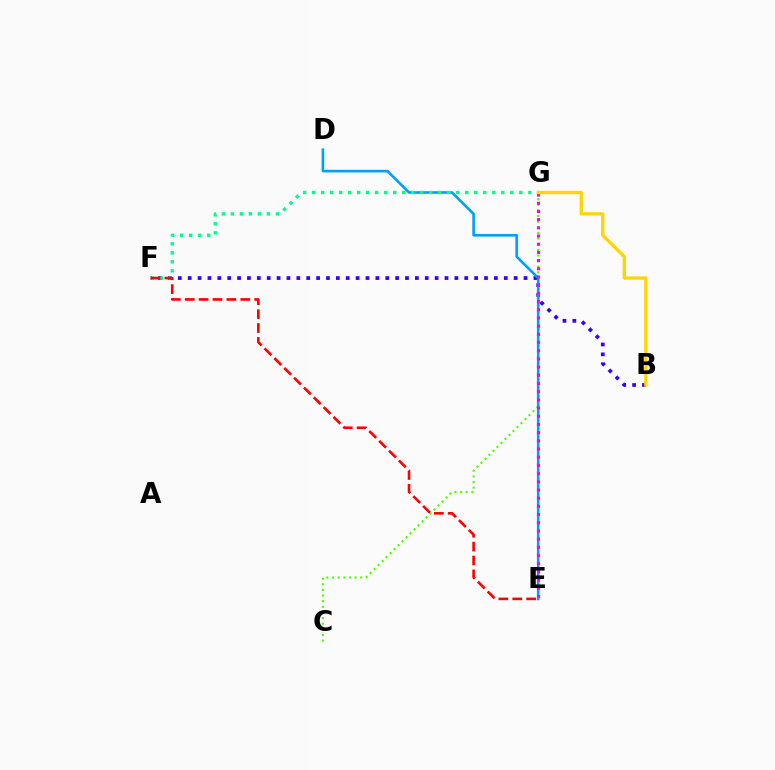{('B', 'F'): [{'color': '#3700ff', 'line_style': 'dotted', 'thickness': 2.68}], ('C', 'G'): [{'color': '#4fff00', 'line_style': 'dotted', 'thickness': 1.53}], ('D', 'E'): [{'color': '#009eff', 'line_style': 'solid', 'thickness': 1.88}], ('F', 'G'): [{'color': '#00ff86', 'line_style': 'dotted', 'thickness': 2.45}], ('E', 'F'): [{'color': '#ff0000', 'line_style': 'dashed', 'thickness': 1.89}], ('E', 'G'): [{'color': '#ff00ed', 'line_style': 'dotted', 'thickness': 2.23}], ('B', 'G'): [{'color': '#ffd500', 'line_style': 'solid', 'thickness': 2.38}]}